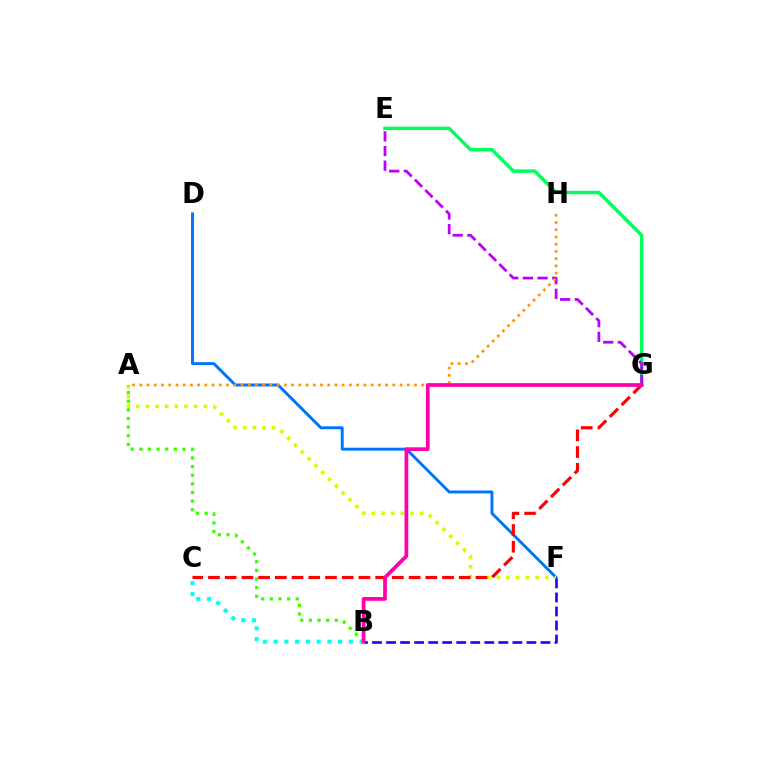{('D', 'F'): [{'color': '#0074ff', 'line_style': 'solid', 'thickness': 2.11}], ('A', 'F'): [{'color': '#d1ff00', 'line_style': 'dotted', 'thickness': 2.62}], ('A', 'B'): [{'color': '#3dff00', 'line_style': 'dotted', 'thickness': 2.35}], ('B', 'C'): [{'color': '#00fff6', 'line_style': 'dotted', 'thickness': 2.92}], ('E', 'G'): [{'color': '#00ff5c', 'line_style': 'solid', 'thickness': 2.48}, {'color': '#b900ff', 'line_style': 'dashed', 'thickness': 1.99}], ('A', 'H'): [{'color': '#ff9400', 'line_style': 'dotted', 'thickness': 1.96}], ('B', 'F'): [{'color': '#2500ff', 'line_style': 'dashed', 'thickness': 1.91}], ('C', 'G'): [{'color': '#ff0000', 'line_style': 'dashed', 'thickness': 2.27}], ('B', 'G'): [{'color': '#ff00ac', 'line_style': 'solid', 'thickness': 2.69}]}